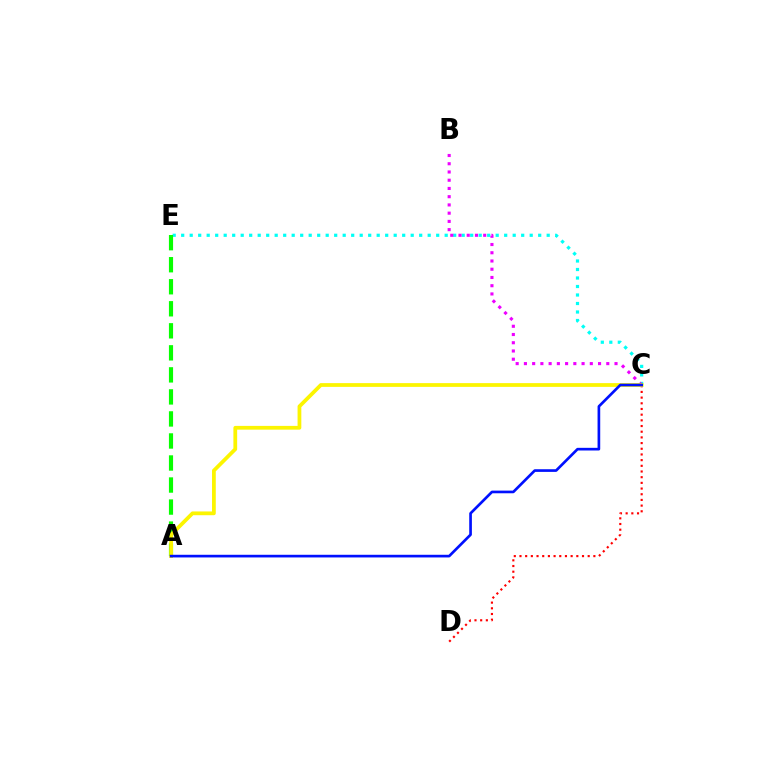{('C', 'E'): [{'color': '#00fff6', 'line_style': 'dotted', 'thickness': 2.31}], ('B', 'C'): [{'color': '#ee00ff', 'line_style': 'dotted', 'thickness': 2.24}], ('C', 'D'): [{'color': '#ff0000', 'line_style': 'dotted', 'thickness': 1.54}], ('A', 'E'): [{'color': '#08ff00', 'line_style': 'dashed', 'thickness': 2.99}], ('A', 'C'): [{'color': '#fcf500', 'line_style': 'solid', 'thickness': 2.71}, {'color': '#0010ff', 'line_style': 'solid', 'thickness': 1.92}]}